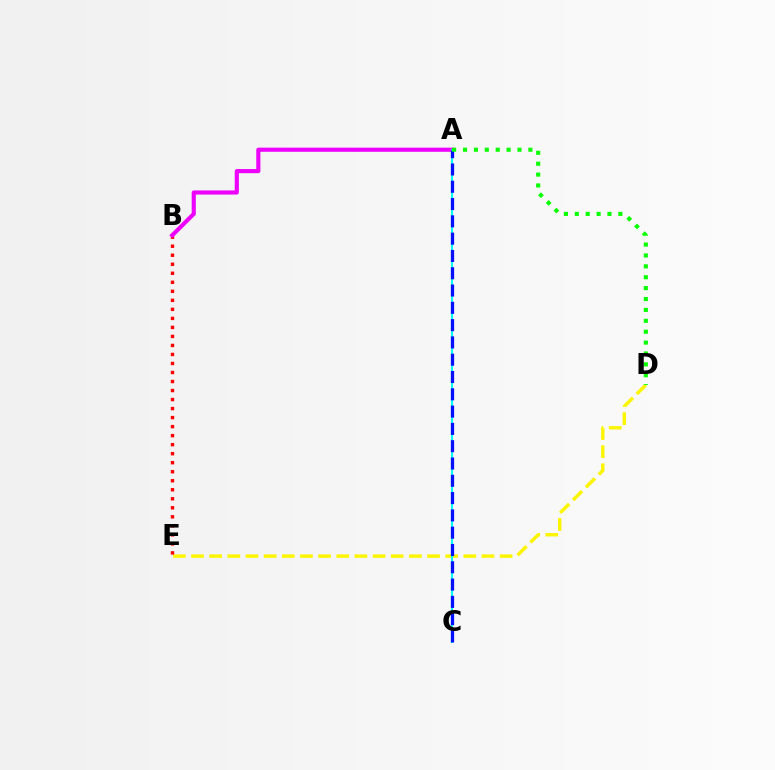{('D', 'E'): [{'color': '#fcf500', 'line_style': 'dashed', 'thickness': 2.47}], ('B', 'E'): [{'color': '#ff0000', 'line_style': 'dotted', 'thickness': 2.45}], ('A', 'B'): [{'color': '#ee00ff', 'line_style': 'solid', 'thickness': 2.97}], ('A', 'C'): [{'color': '#00fff6', 'line_style': 'solid', 'thickness': 1.5}, {'color': '#0010ff', 'line_style': 'dashed', 'thickness': 2.35}], ('A', 'D'): [{'color': '#08ff00', 'line_style': 'dotted', 'thickness': 2.96}]}